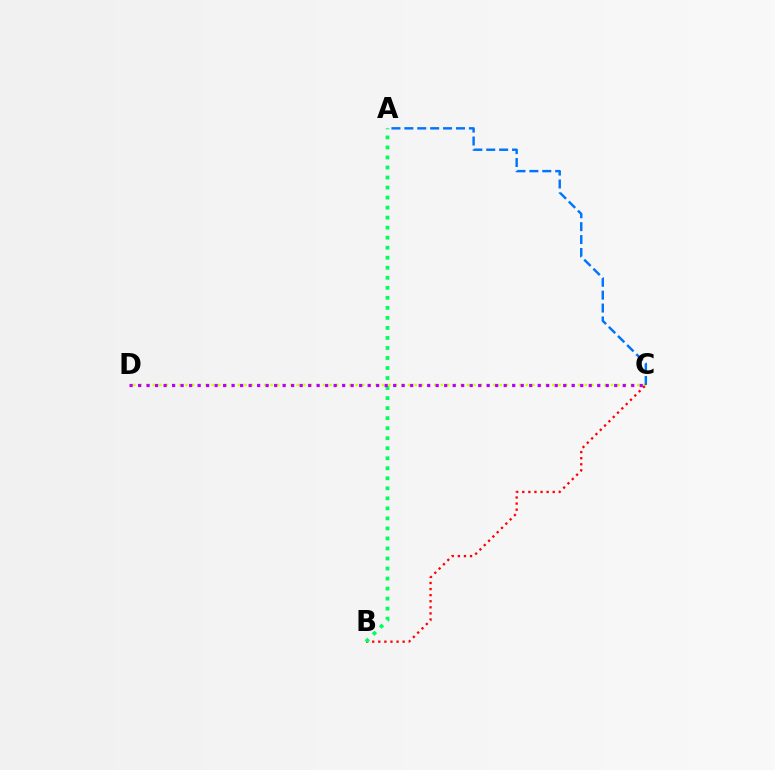{('C', 'D'): [{'color': '#d1ff00', 'line_style': 'dotted', 'thickness': 1.78}, {'color': '#b900ff', 'line_style': 'dotted', 'thickness': 2.31}], ('B', 'C'): [{'color': '#ff0000', 'line_style': 'dotted', 'thickness': 1.65}], ('A', 'C'): [{'color': '#0074ff', 'line_style': 'dashed', 'thickness': 1.75}], ('A', 'B'): [{'color': '#00ff5c', 'line_style': 'dotted', 'thickness': 2.72}]}